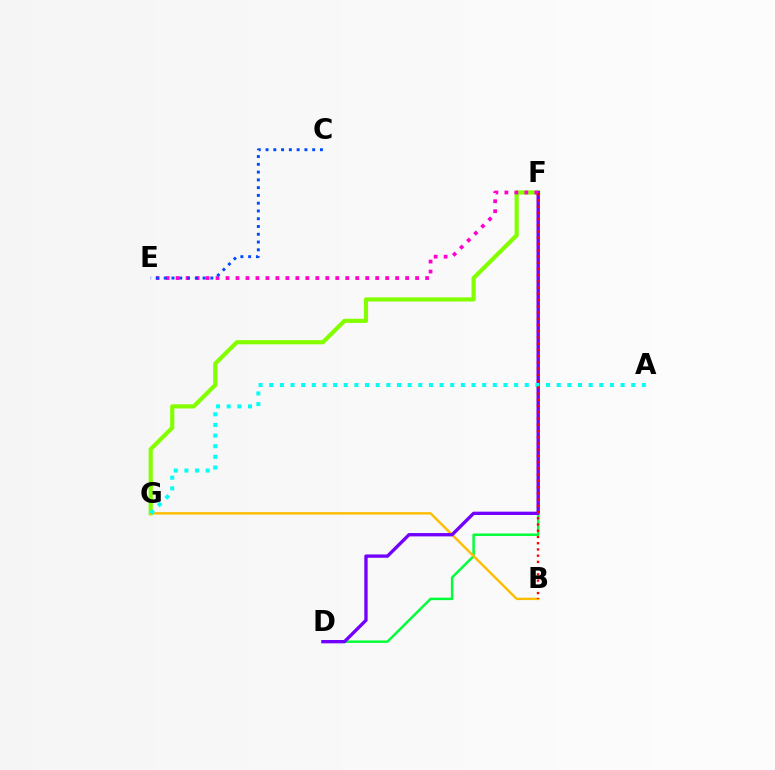{('D', 'F'): [{'color': '#00ff39', 'line_style': 'solid', 'thickness': 1.78}, {'color': '#7200ff', 'line_style': 'solid', 'thickness': 2.4}], ('F', 'G'): [{'color': '#84ff00', 'line_style': 'solid', 'thickness': 3.0}], ('B', 'G'): [{'color': '#ffbd00', 'line_style': 'solid', 'thickness': 1.72}], ('E', 'F'): [{'color': '#ff00cf', 'line_style': 'dotted', 'thickness': 2.71}], ('A', 'G'): [{'color': '#00fff6', 'line_style': 'dotted', 'thickness': 2.89}], ('B', 'F'): [{'color': '#ff0000', 'line_style': 'dotted', 'thickness': 1.69}], ('C', 'E'): [{'color': '#004bff', 'line_style': 'dotted', 'thickness': 2.11}]}